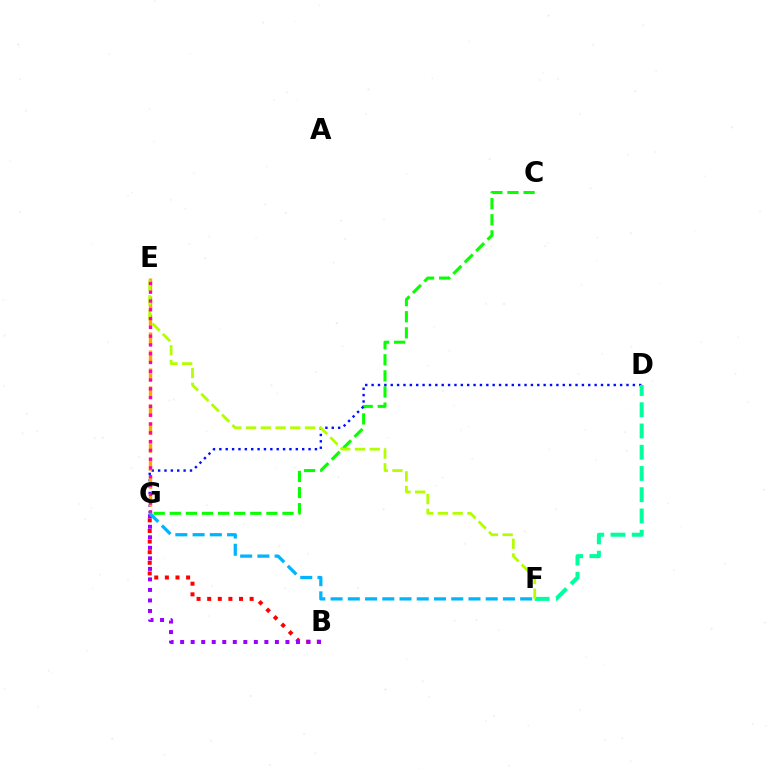{('C', 'G'): [{'color': '#08ff00', 'line_style': 'dashed', 'thickness': 2.19}], ('B', 'G'): [{'color': '#ff0000', 'line_style': 'dotted', 'thickness': 2.88}, {'color': '#9b00ff', 'line_style': 'dotted', 'thickness': 2.86}], ('D', 'G'): [{'color': '#0010ff', 'line_style': 'dotted', 'thickness': 1.73}], ('E', 'G'): [{'color': '#ffa500', 'line_style': 'dashed', 'thickness': 2.44}, {'color': '#ff00bd', 'line_style': 'dotted', 'thickness': 2.39}], ('D', 'F'): [{'color': '#00ff9d', 'line_style': 'dashed', 'thickness': 2.89}], ('E', 'F'): [{'color': '#b3ff00', 'line_style': 'dashed', 'thickness': 2.0}], ('F', 'G'): [{'color': '#00b5ff', 'line_style': 'dashed', 'thickness': 2.34}]}